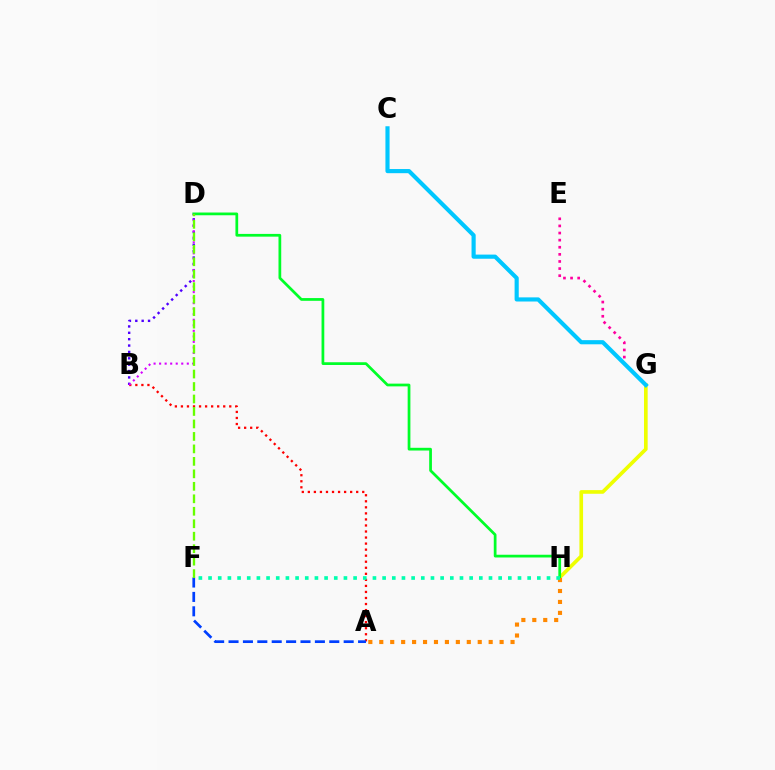{('E', 'G'): [{'color': '#ff00a0', 'line_style': 'dotted', 'thickness': 1.93}], ('B', 'D'): [{'color': '#4f00ff', 'line_style': 'dotted', 'thickness': 1.73}, {'color': '#d600ff', 'line_style': 'dotted', 'thickness': 1.5}], ('G', 'H'): [{'color': '#eeff00', 'line_style': 'solid', 'thickness': 2.63}], ('D', 'H'): [{'color': '#00ff27', 'line_style': 'solid', 'thickness': 1.97}], ('A', 'B'): [{'color': '#ff0000', 'line_style': 'dotted', 'thickness': 1.64}], ('A', 'H'): [{'color': '#ff8800', 'line_style': 'dotted', 'thickness': 2.97}], ('A', 'F'): [{'color': '#003fff', 'line_style': 'dashed', 'thickness': 1.96}], ('F', 'H'): [{'color': '#00ffaf', 'line_style': 'dotted', 'thickness': 2.63}], ('C', 'G'): [{'color': '#00c7ff', 'line_style': 'solid', 'thickness': 2.98}], ('D', 'F'): [{'color': '#66ff00', 'line_style': 'dashed', 'thickness': 1.69}]}